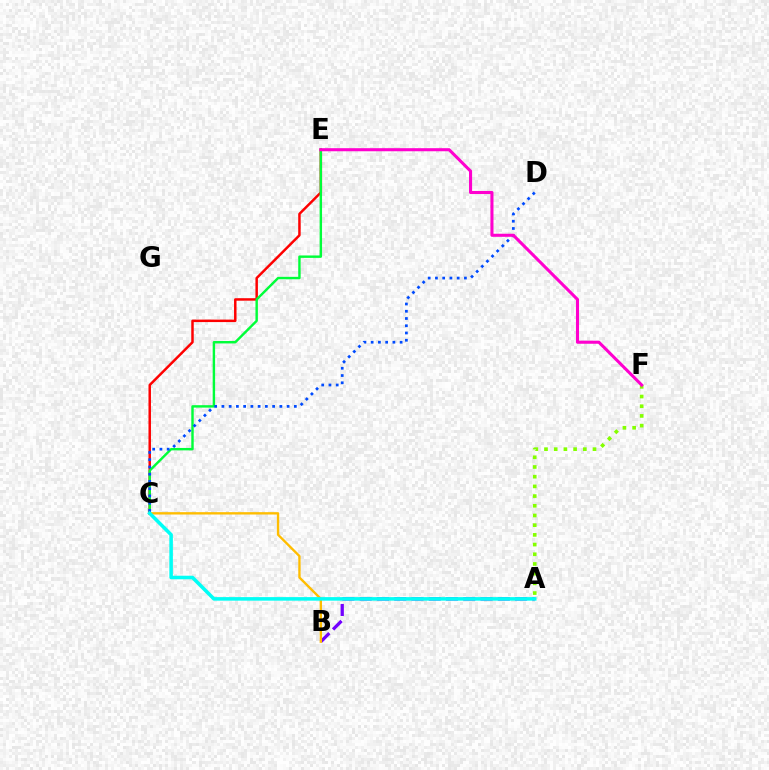{('C', 'E'): [{'color': '#ff0000', 'line_style': 'solid', 'thickness': 1.79}, {'color': '#00ff39', 'line_style': 'solid', 'thickness': 1.75}], ('A', 'F'): [{'color': '#84ff00', 'line_style': 'dotted', 'thickness': 2.63}], ('C', 'D'): [{'color': '#004bff', 'line_style': 'dotted', 'thickness': 1.97}], ('A', 'B'): [{'color': '#7200ff', 'line_style': 'dashed', 'thickness': 2.35}], ('E', 'F'): [{'color': '#ff00cf', 'line_style': 'solid', 'thickness': 2.21}], ('B', 'C'): [{'color': '#ffbd00', 'line_style': 'solid', 'thickness': 1.7}], ('A', 'C'): [{'color': '#00fff6', 'line_style': 'solid', 'thickness': 2.55}]}